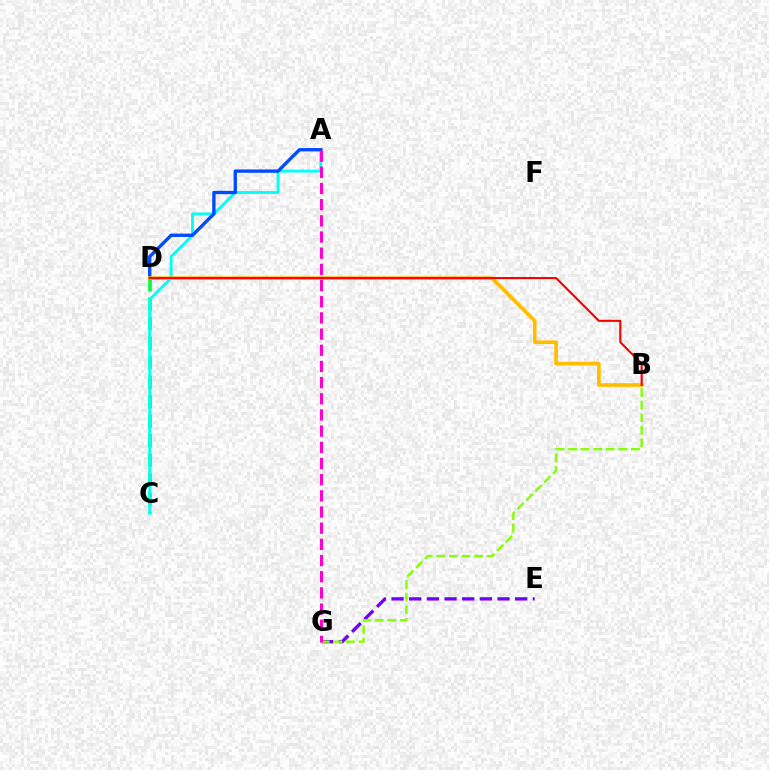{('C', 'D'): [{'color': '#00ff39', 'line_style': 'dashed', 'thickness': 2.65}], ('A', 'C'): [{'color': '#00fff6', 'line_style': 'solid', 'thickness': 2.03}], ('E', 'G'): [{'color': '#7200ff', 'line_style': 'dashed', 'thickness': 2.4}], ('A', 'D'): [{'color': '#004bff', 'line_style': 'solid', 'thickness': 2.41}], ('B', 'G'): [{'color': '#84ff00', 'line_style': 'dashed', 'thickness': 1.71}], ('B', 'D'): [{'color': '#ffbd00', 'line_style': 'solid', 'thickness': 2.62}, {'color': '#ff0000', 'line_style': 'solid', 'thickness': 1.54}], ('A', 'G'): [{'color': '#ff00cf', 'line_style': 'dashed', 'thickness': 2.2}]}